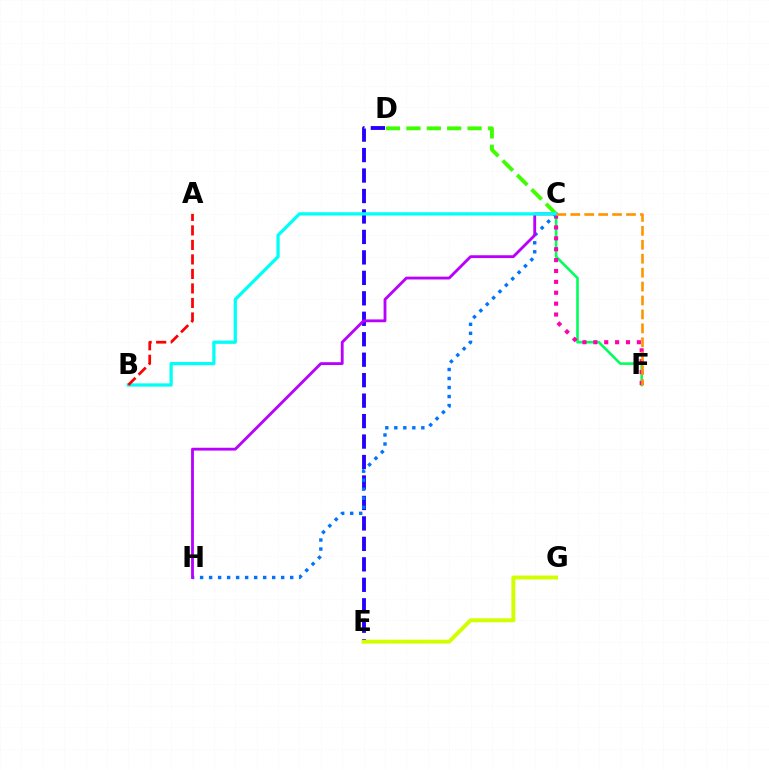{('C', 'F'): [{'color': '#00ff5c', 'line_style': 'solid', 'thickness': 1.87}, {'color': '#ff00ac', 'line_style': 'dotted', 'thickness': 2.96}, {'color': '#ff9400', 'line_style': 'dashed', 'thickness': 1.89}], ('D', 'E'): [{'color': '#2500ff', 'line_style': 'dashed', 'thickness': 2.78}], ('C', 'H'): [{'color': '#0074ff', 'line_style': 'dotted', 'thickness': 2.45}, {'color': '#b900ff', 'line_style': 'solid', 'thickness': 2.04}], ('C', 'D'): [{'color': '#3dff00', 'line_style': 'dashed', 'thickness': 2.77}], ('E', 'G'): [{'color': '#d1ff00', 'line_style': 'solid', 'thickness': 2.83}], ('B', 'C'): [{'color': '#00fff6', 'line_style': 'solid', 'thickness': 2.36}], ('A', 'B'): [{'color': '#ff0000', 'line_style': 'dashed', 'thickness': 1.97}]}